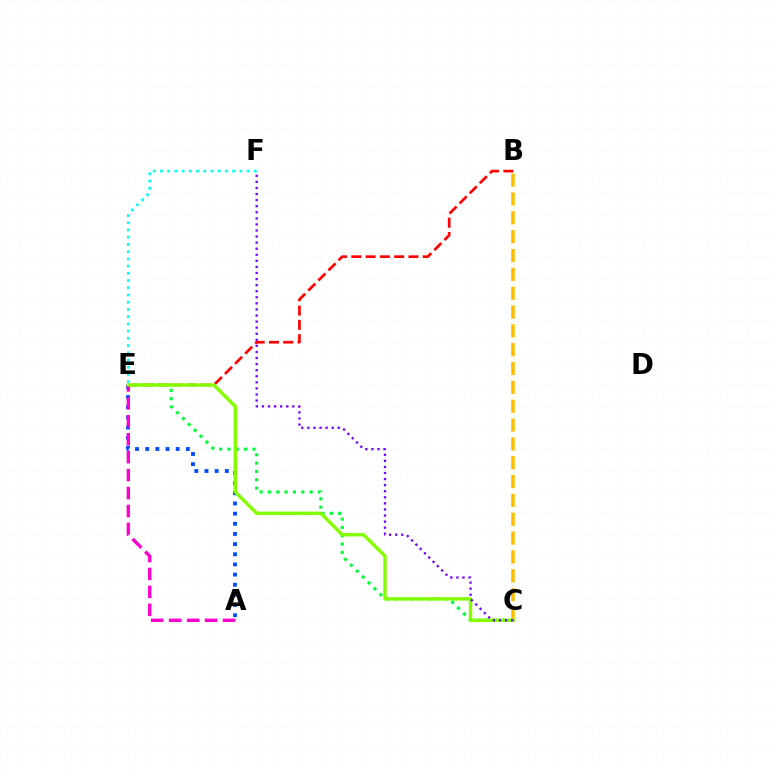{('E', 'F'): [{'color': '#00fff6', 'line_style': 'dotted', 'thickness': 1.96}], ('A', 'E'): [{'color': '#004bff', 'line_style': 'dotted', 'thickness': 2.76}, {'color': '#ff00cf', 'line_style': 'dashed', 'thickness': 2.44}], ('B', 'E'): [{'color': '#ff0000', 'line_style': 'dashed', 'thickness': 1.94}], ('C', 'E'): [{'color': '#00ff39', 'line_style': 'dotted', 'thickness': 2.26}, {'color': '#84ff00', 'line_style': 'solid', 'thickness': 2.45}], ('B', 'C'): [{'color': '#ffbd00', 'line_style': 'dashed', 'thickness': 2.56}], ('C', 'F'): [{'color': '#7200ff', 'line_style': 'dotted', 'thickness': 1.65}]}